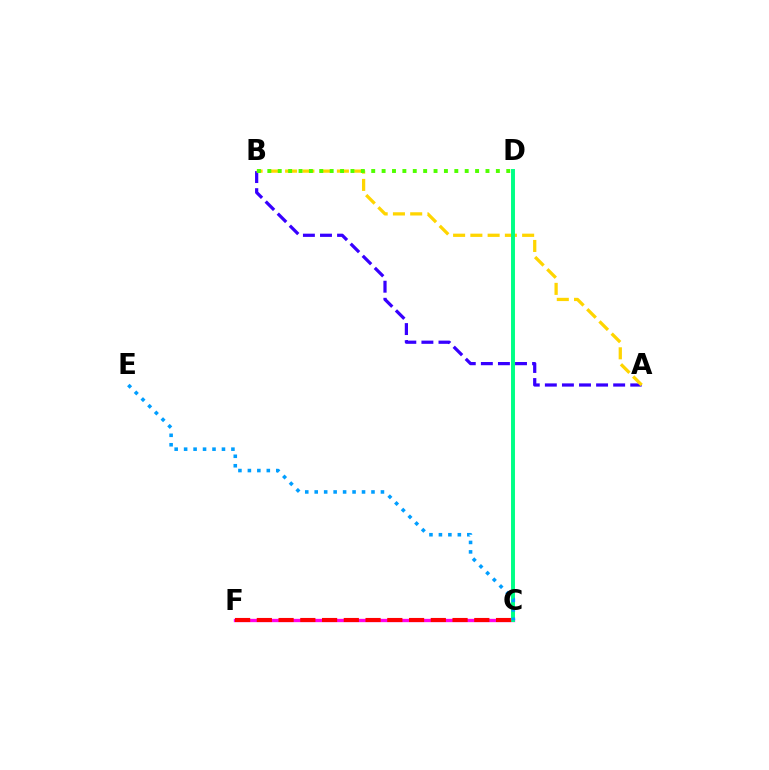{('A', 'B'): [{'color': '#3700ff', 'line_style': 'dashed', 'thickness': 2.32}, {'color': '#ffd500', 'line_style': 'dashed', 'thickness': 2.34}], ('C', 'F'): [{'color': '#ff00ed', 'line_style': 'solid', 'thickness': 2.39}, {'color': '#ff0000', 'line_style': 'dashed', 'thickness': 2.95}], ('C', 'D'): [{'color': '#00ff86', 'line_style': 'solid', 'thickness': 2.84}], ('C', 'E'): [{'color': '#009eff', 'line_style': 'dotted', 'thickness': 2.57}], ('B', 'D'): [{'color': '#4fff00', 'line_style': 'dotted', 'thickness': 2.82}]}